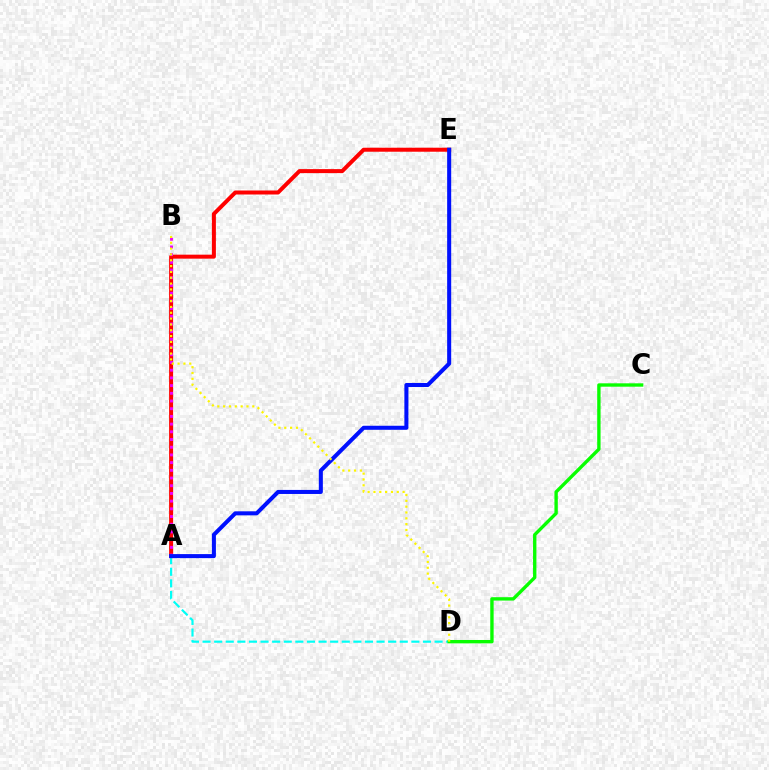{('A', 'E'): [{'color': '#ff0000', 'line_style': 'solid', 'thickness': 2.88}, {'color': '#0010ff', 'line_style': 'solid', 'thickness': 2.91}], ('A', 'D'): [{'color': '#00fff6', 'line_style': 'dashed', 'thickness': 1.58}], ('A', 'B'): [{'color': '#ee00ff', 'line_style': 'dotted', 'thickness': 2.09}], ('C', 'D'): [{'color': '#08ff00', 'line_style': 'solid', 'thickness': 2.43}], ('B', 'D'): [{'color': '#fcf500', 'line_style': 'dotted', 'thickness': 1.58}]}